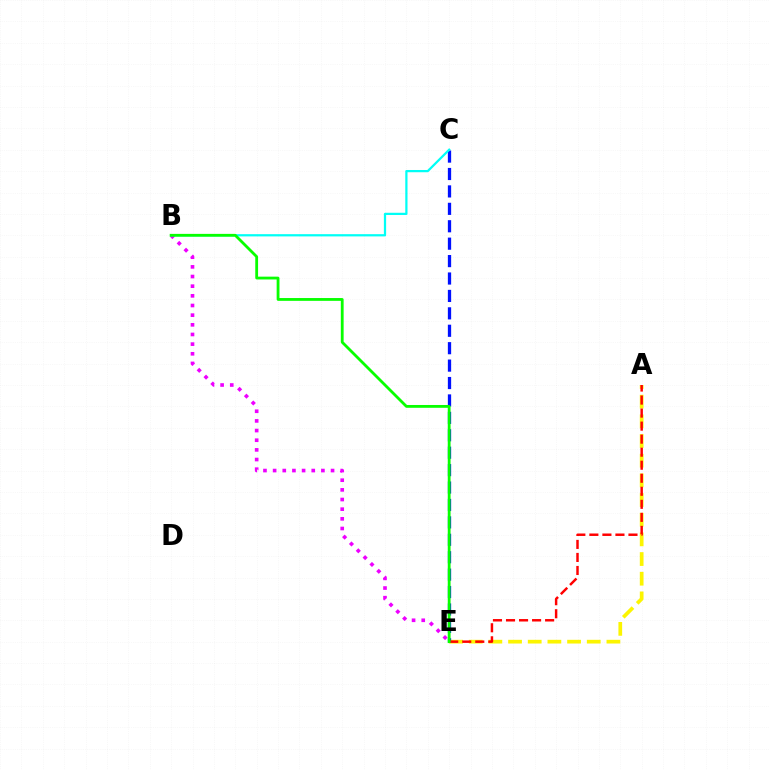{('A', 'E'): [{'color': '#fcf500', 'line_style': 'dashed', 'thickness': 2.67}, {'color': '#ff0000', 'line_style': 'dashed', 'thickness': 1.77}], ('B', 'E'): [{'color': '#ee00ff', 'line_style': 'dotted', 'thickness': 2.62}, {'color': '#08ff00', 'line_style': 'solid', 'thickness': 2.02}], ('C', 'E'): [{'color': '#0010ff', 'line_style': 'dashed', 'thickness': 2.37}], ('B', 'C'): [{'color': '#00fff6', 'line_style': 'solid', 'thickness': 1.61}]}